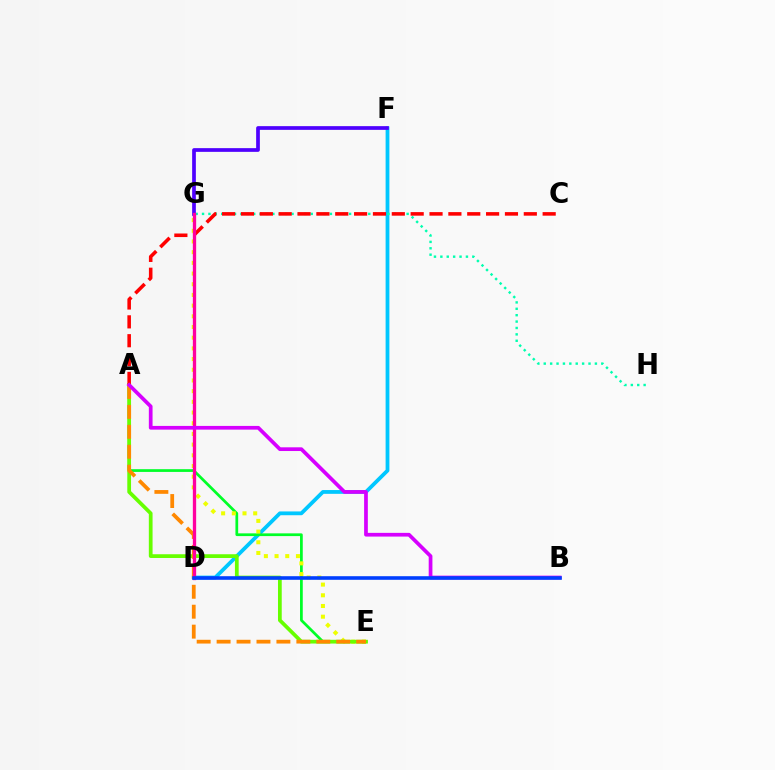{('D', 'F'): [{'color': '#00c7ff', 'line_style': 'solid', 'thickness': 2.73}], ('G', 'H'): [{'color': '#00ffaf', 'line_style': 'dotted', 'thickness': 1.74}], ('A', 'E'): [{'color': '#00ff27', 'line_style': 'solid', 'thickness': 1.97}, {'color': '#66ff00', 'line_style': 'solid', 'thickness': 2.69}, {'color': '#ff8800', 'line_style': 'dashed', 'thickness': 2.71}], ('E', 'G'): [{'color': '#eeff00', 'line_style': 'dotted', 'thickness': 2.9}], ('A', 'C'): [{'color': '#ff0000', 'line_style': 'dashed', 'thickness': 2.56}], ('F', 'G'): [{'color': '#4f00ff', 'line_style': 'solid', 'thickness': 2.67}], ('D', 'G'): [{'color': '#ff00a0', 'line_style': 'solid', 'thickness': 2.38}], ('A', 'B'): [{'color': '#d600ff', 'line_style': 'solid', 'thickness': 2.67}], ('B', 'D'): [{'color': '#003fff', 'line_style': 'solid', 'thickness': 2.59}]}